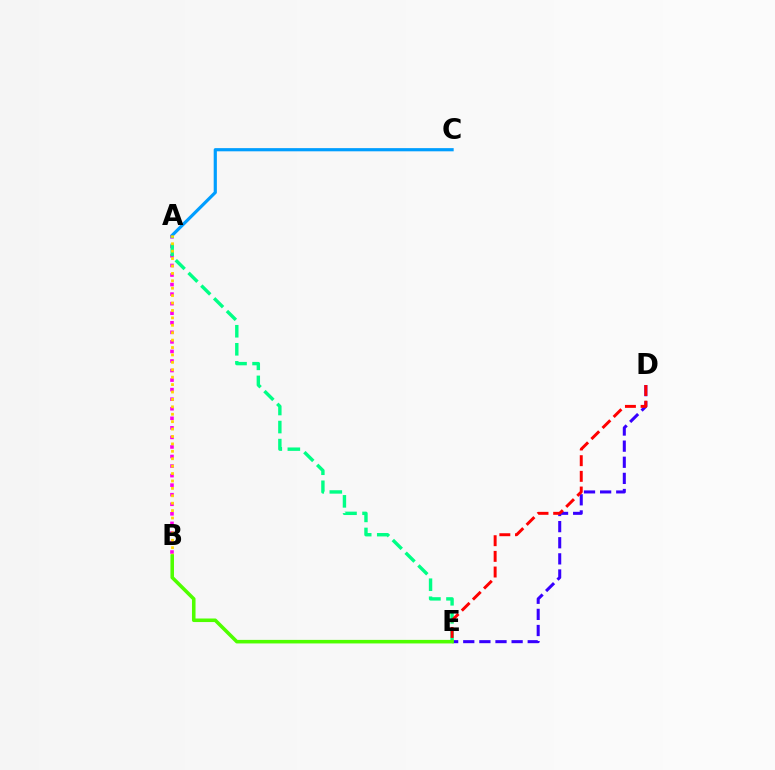{('D', 'E'): [{'color': '#3700ff', 'line_style': 'dashed', 'thickness': 2.19}, {'color': '#ff0000', 'line_style': 'dashed', 'thickness': 2.13}], ('A', 'C'): [{'color': '#009eff', 'line_style': 'solid', 'thickness': 2.29}], ('A', 'B'): [{'color': '#ff00ed', 'line_style': 'dotted', 'thickness': 2.6}, {'color': '#ffd500', 'line_style': 'dotted', 'thickness': 2.01}], ('A', 'E'): [{'color': '#00ff86', 'line_style': 'dashed', 'thickness': 2.45}], ('B', 'E'): [{'color': '#4fff00', 'line_style': 'solid', 'thickness': 2.56}]}